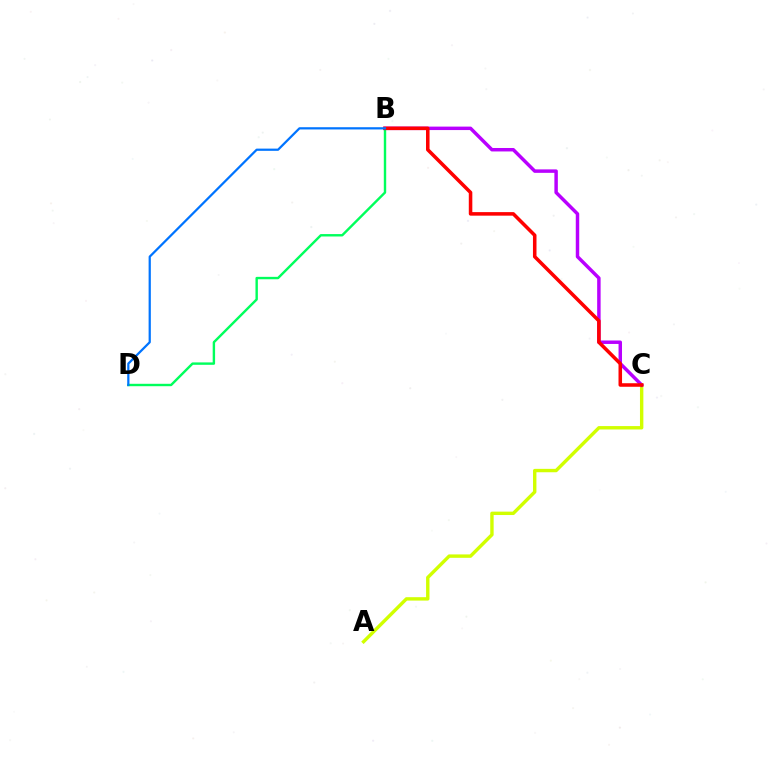{('A', 'C'): [{'color': '#d1ff00', 'line_style': 'solid', 'thickness': 2.45}], ('B', 'C'): [{'color': '#b900ff', 'line_style': 'solid', 'thickness': 2.49}, {'color': '#ff0000', 'line_style': 'solid', 'thickness': 2.55}], ('B', 'D'): [{'color': '#00ff5c', 'line_style': 'solid', 'thickness': 1.73}, {'color': '#0074ff', 'line_style': 'solid', 'thickness': 1.61}]}